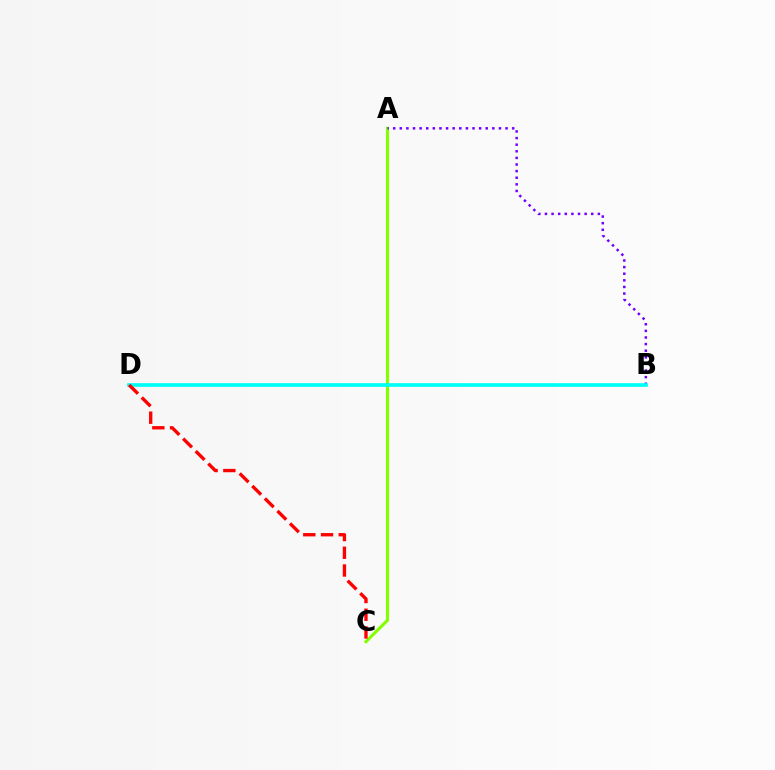{('A', 'C'): [{'color': '#84ff00', 'line_style': 'solid', 'thickness': 2.22}], ('A', 'B'): [{'color': '#7200ff', 'line_style': 'dotted', 'thickness': 1.8}], ('B', 'D'): [{'color': '#00fff6', 'line_style': 'solid', 'thickness': 2.66}], ('C', 'D'): [{'color': '#ff0000', 'line_style': 'dashed', 'thickness': 2.41}]}